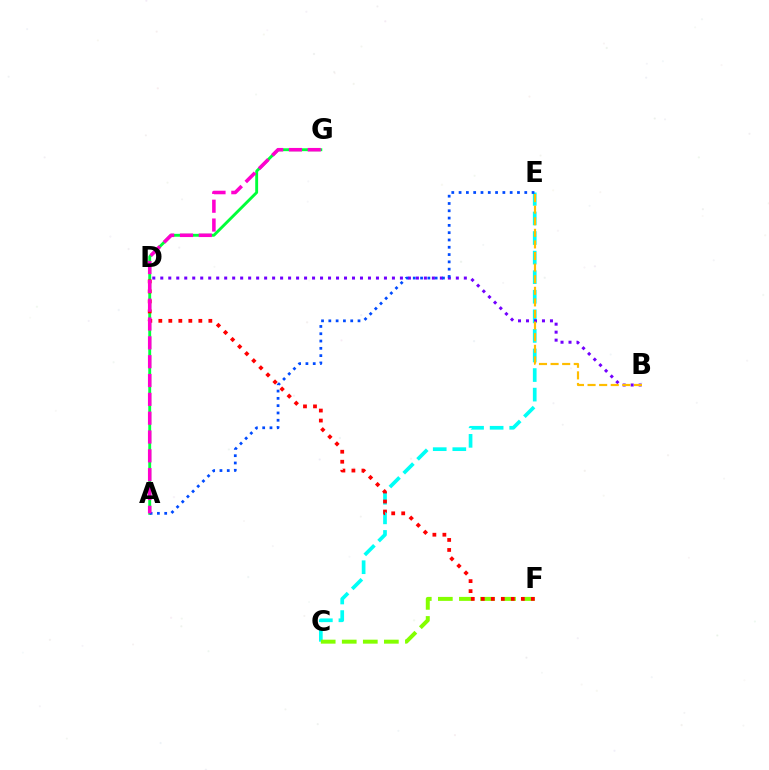{('C', 'E'): [{'color': '#00fff6', 'line_style': 'dashed', 'thickness': 2.66}], ('A', 'G'): [{'color': '#00ff39', 'line_style': 'solid', 'thickness': 2.08}, {'color': '#ff00cf', 'line_style': 'dashed', 'thickness': 2.56}], ('C', 'F'): [{'color': '#84ff00', 'line_style': 'dashed', 'thickness': 2.86}], ('D', 'F'): [{'color': '#ff0000', 'line_style': 'dotted', 'thickness': 2.72}], ('B', 'D'): [{'color': '#7200ff', 'line_style': 'dotted', 'thickness': 2.17}], ('A', 'E'): [{'color': '#004bff', 'line_style': 'dotted', 'thickness': 1.98}], ('B', 'E'): [{'color': '#ffbd00', 'line_style': 'dashed', 'thickness': 1.58}]}